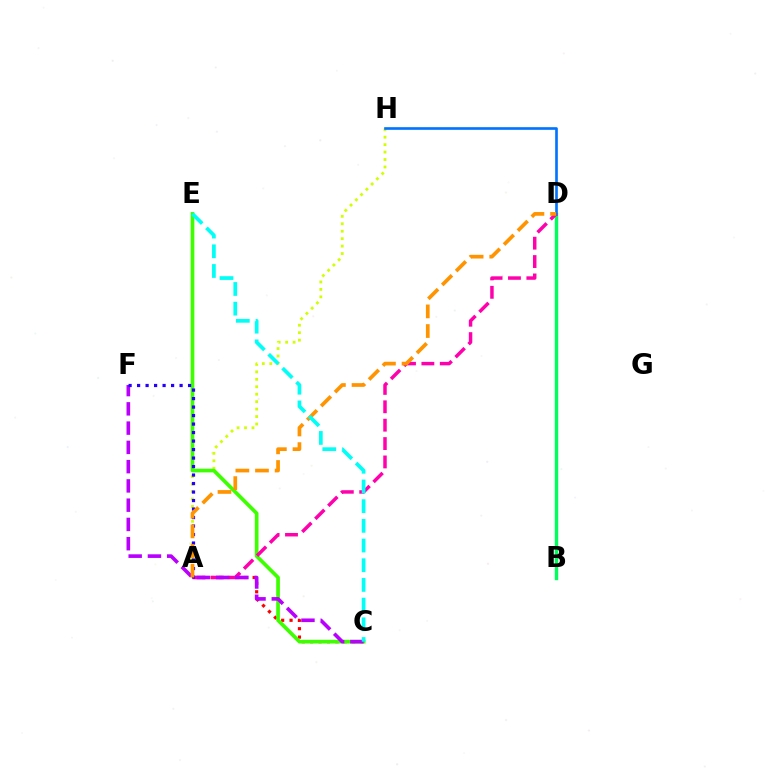{('B', 'D'): [{'color': '#00ff5c', 'line_style': 'solid', 'thickness': 2.45}], ('A', 'C'): [{'color': '#ff0000', 'line_style': 'dotted', 'thickness': 2.28}], ('A', 'H'): [{'color': '#d1ff00', 'line_style': 'dotted', 'thickness': 2.02}], ('C', 'E'): [{'color': '#3dff00', 'line_style': 'solid', 'thickness': 2.65}, {'color': '#00fff6', 'line_style': 'dashed', 'thickness': 2.68}], ('D', 'H'): [{'color': '#0074ff', 'line_style': 'solid', 'thickness': 1.91}], ('A', 'D'): [{'color': '#ff00ac', 'line_style': 'dashed', 'thickness': 2.5}, {'color': '#ff9400', 'line_style': 'dashed', 'thickness': 2.67}], ('C', 'F'): [{'color': '#b900ff', 'line_style': 'dashed', 'thickness': 2.62}], ('A', 'F'): [{'color': '#2500ff', 'line_style': 'dotted', 'thickness': 2.31}]}